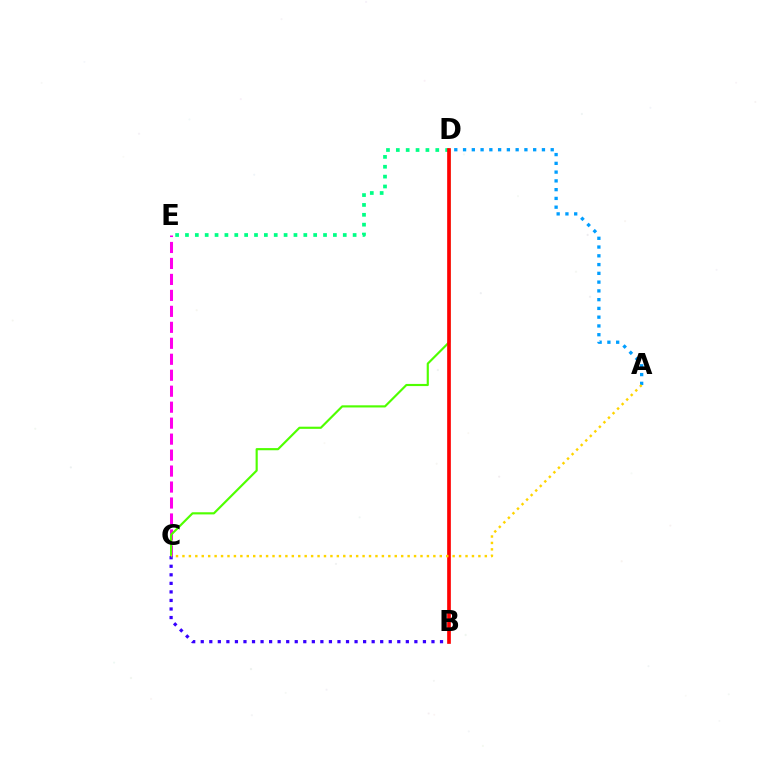{('C', 'E'): [{'color': '#ff00ed', 'line_style': 'dashed', 'thickness': 2.17}], ('D', 'E'): [{'color': '#00ff86', 'line_style': 'dotted', 'thickness': 2.68}], ('C', 'D'): [{'color': '#4fff00', 'line_style': 'solid', 'thickness': 1.55}], ('A', 'D'): [{'color': '#009eff', 'line_style': 'dotted', 'thickness': 2.38}], ('B', 'C'): [{'color': '#3700ff', 'line_style': 'dotted', 'thickness': 2.32}], ('B', 'D'): [{'color': '#ff0000', 'line_style': 'solid', 'thickness': 2.65}], ('A', 'C'): [{'color': '#ffd500', 'line_style': 'dotted', 'thickness': 1.75}]}